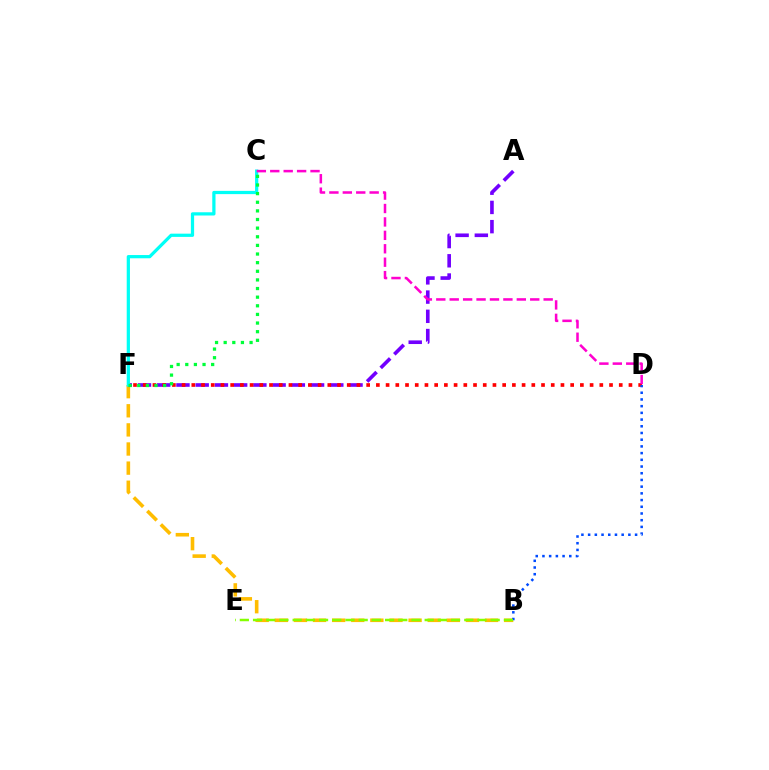{('B', 'F'): [{'color': '#ffbd00', 'line_style': 'dashed', 'thickness': 2.6}], ('A', 'F'): [{'color': '#7200ff', 'line_style': 'dashed', 'thickness': 2.61}], ('D', 'F'): [{'color': '#ff0000', 'line_style': 'dotted', 'thickness': 2.64}], ('C', 'F'): [{'color': '#00fff6', 'line_style': 'solid', 'thickness': 2.33}, {'color': '#00ff39', 'line_style': 'dotted', 'thickness': 2.34}], ('B', 'D'): [{'color': '#004bff', 'line_style': 'dotted', 'thickness': 1.82}], ('B', 'E'): [{'color': '#84ff00', 'line_style': 'dashed', 'thickness': 1.79}], ('C', 'D'): [{'color': '#ff00cf', 'line_style': 'dashed', 'thickness': 1.82}]}